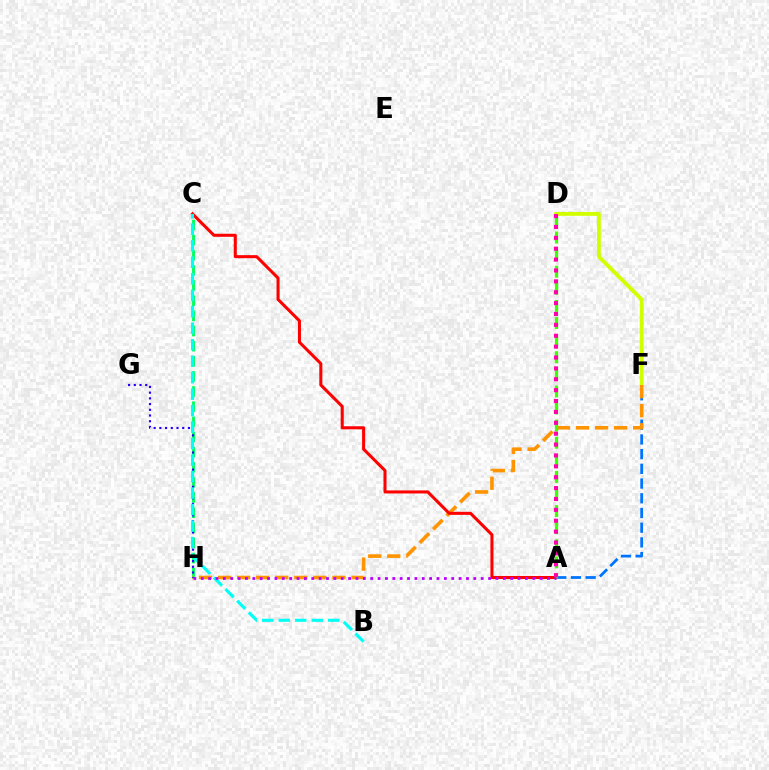{('C', 'H'): [{'color': '#00ff5c', 'line_style': 'dashed', 'thickness': 2.06}], ('A', 'F'): [{'color': '#0074ff', 'line_style': 'dashed', 'thickness': 2.0}], ('D', 'F'): [{'color': '#d1ff00', 'line_style': 'solid', 'thickness': 2.78}], ('F', 'H'): [{'color': '#ff9400', 'line_style': 'dashed', 'thickness': 2.59}], ('A', 'C'): [{'color': '#ff0000', 'line_style': 'solid', 'thickness': 2.19}], ('A', 'D'): [{'color': '#3dff00', 'line_style': 'dashed', 'thickness': 2.32}, {'color': '#ff00ac', 'line_style': 'dotted', 'thickness': 2.96}], ('G', 'H'): [{'color': '#2500ff', 'line_style': 'dotted', 'thickness': 1.55}], ('B', 'C'): [{'color': '#00fff6', 'line_style': 'dashed', 'thickness': 2.24}], ('A', 'H'): [{'color': '#b900ff', 'line_style': 'dotted', 'thickness': 2.0}]}